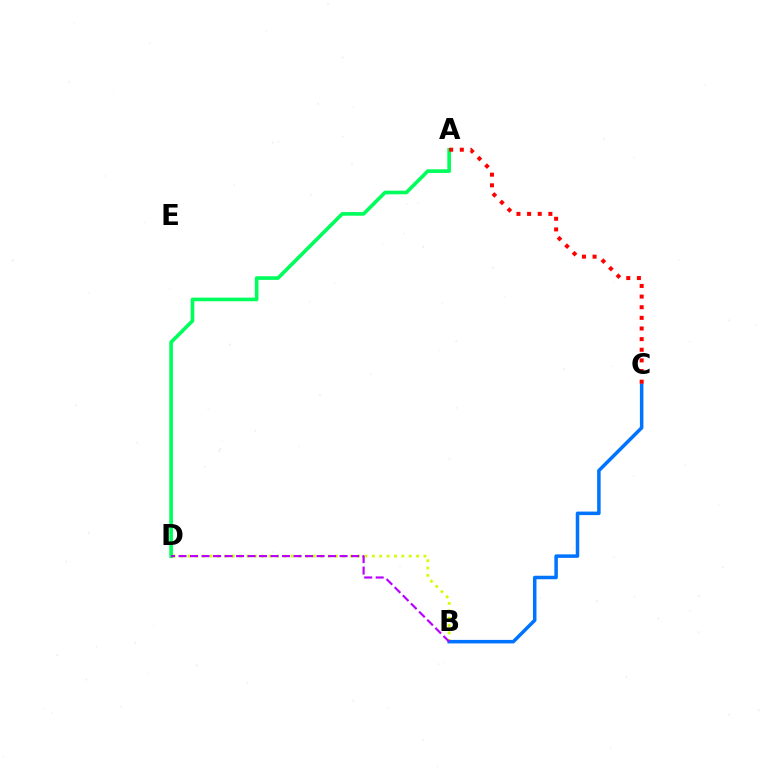{('A', 'D'): [{'color': '#00ff5c', 'line_style': 'solid', 'thickness': 2.62}], ('B', 'D'): [{'color': '#d1ff00', 'line_style': 'dotted', 'thickness': 2.0}, {'color': '#b900ff', 'line_style': 'dashed', 'thickness': 1.56}], ('B', 'C'): [{'color': '#0074ff', 'line_style': 'solid', 'thickness': 2.53}], ('A', 'C'): [{'color': '#ff0000', 'line_style': 'dotted', 'thickness': 2.89}]}